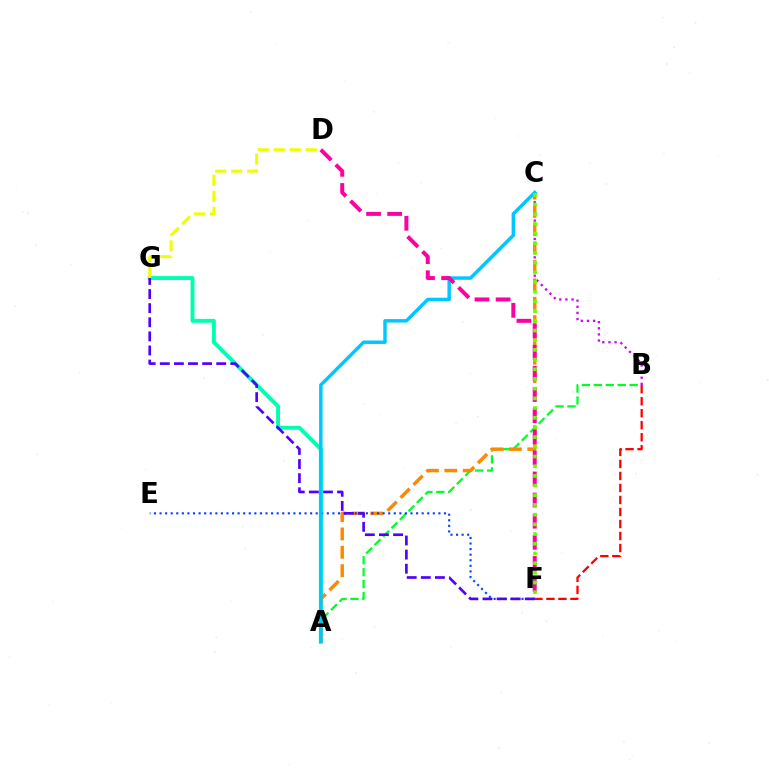{('A', 'G'): [{'color': '#00ffaf', 'line_style': 'solid', 'thickness': 2.82}], ('D', 'G'): [{'color': '#eeff00', 'line_style': 'dashed', 'thickness': 2.17}], ('A', 'B'): [{'color': '#00ff27', 'line_style': 'dashed', 'thickness': 1.62}], ('B', 'F'): [{'color': '#ff0000', 'line_style': 'dashed', 'thickness': 1.63}], ('B', 'C'): [{'color': '#d600ff', 'line_style': 'dotted', 'thickness': 1.67}], ('A', 'C'): [{'color': '#ff8800', 'line_style': 'dashed', 'thickness': 2.49}, {'color': '#00c7ff', 'line_style': 'solid', 'thickness': 2.49}], ('E', 'F'): [{'color': '#003fff', 'line_style': 'dotted', 'thickness': 1.52}], ('D', 'F'): [{'color': '#ff00a0', 'line_style': 'dashed', 'thickness': 2.87}], ('C', 'F'): [{'color': '#66ff00', 'line_style': 'dotted', 'thickness': 2.63}], ('F', 'G'): [{'color': '#4f00ff', 'line_style': 'dashed', 'thickness': 1.92}]}